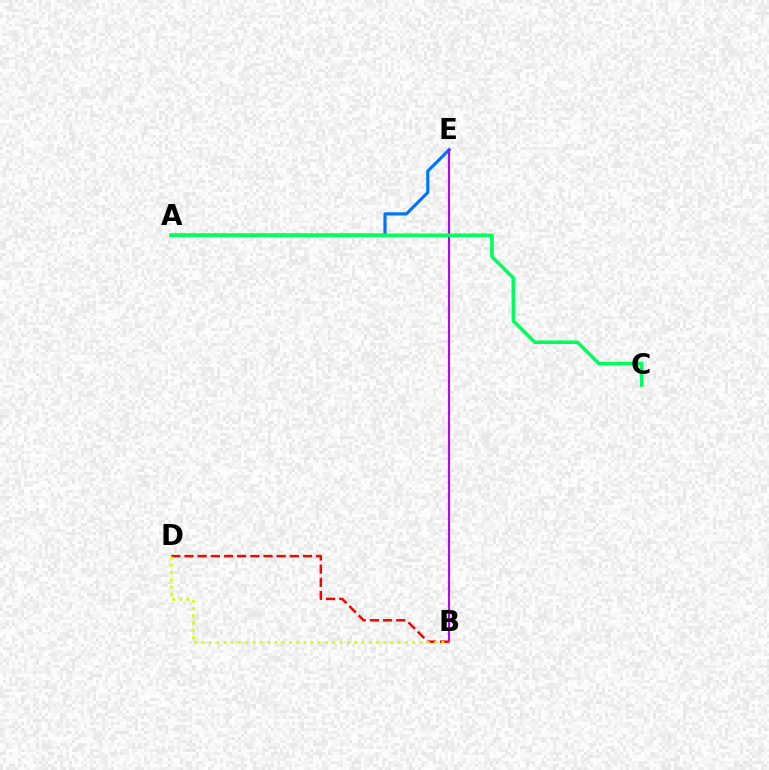{('A', 'E'): [{'color': '#0074ff', 'line_style': 'solid', 'thickness': 2.27}], ('B', 'E'): [{'color': '#b900ff', 'line_style': 'solid', 'thickness': 1.54}], ('B', 'D'): [{'color': '#ff0000', 'line_style': 'dashed', 'thickness': 1.79}, {'color': '#d1ff00', 'line_style': 'dotted', 'thickness': 1.97}], ('A', 'C'): [{'color': '#00ff5c', 'line_style': 'solid', 'thickness': 2.58}]}